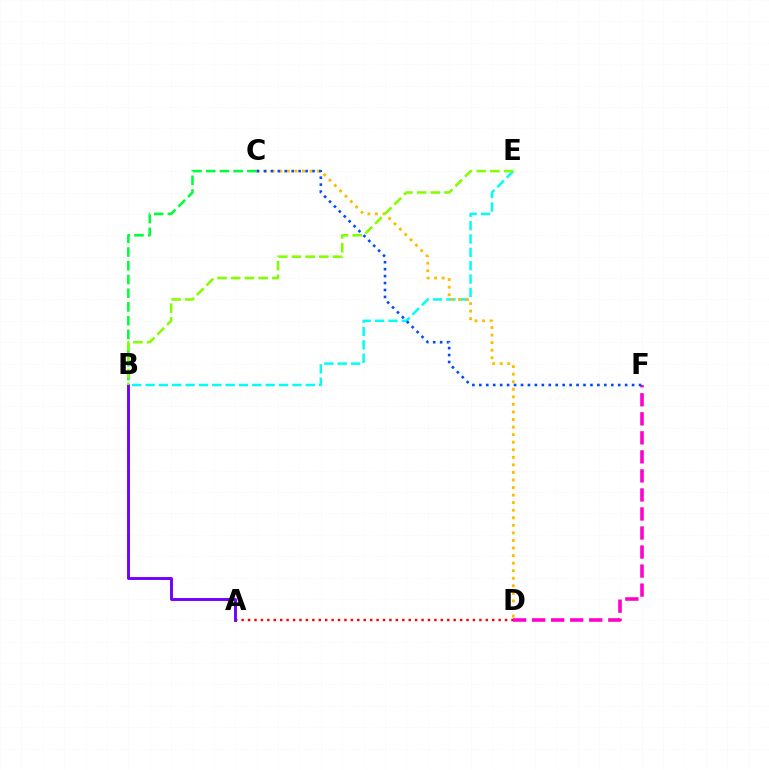{('B', 'E'): [{'color': '#00fff6', 'line_style': 'dashed', 'thickness': 1.81}, {'color': '#84ff00', 'line_style': 'dashed', 'thickness': 1.86}], ('B', 'C'): [{'color': '#00ff39', 'line_style': 'dashed', 'thickness': 1.86}], ('A', 'D'): [{'color': '#ff0000', 'line_style': 'dotted', 'thickness': 1.75}], ('A', 'B'): [{'color': '#7200ff', 'line_style': 'solid', 'thickness': 2.09}], ('C', 'D'): [{'color': '#ffbd00', 'line_style': 'dotted', 'thickness': 2.05}], ('D', 'F'): [{'color': '#ff00cf', 'line_style': 'dashed', 'thickness': 2.59}], ('C', 'F'): [{'color': '#004bff', 'line_style': 'dotted', 'thickness': 1.89}]}